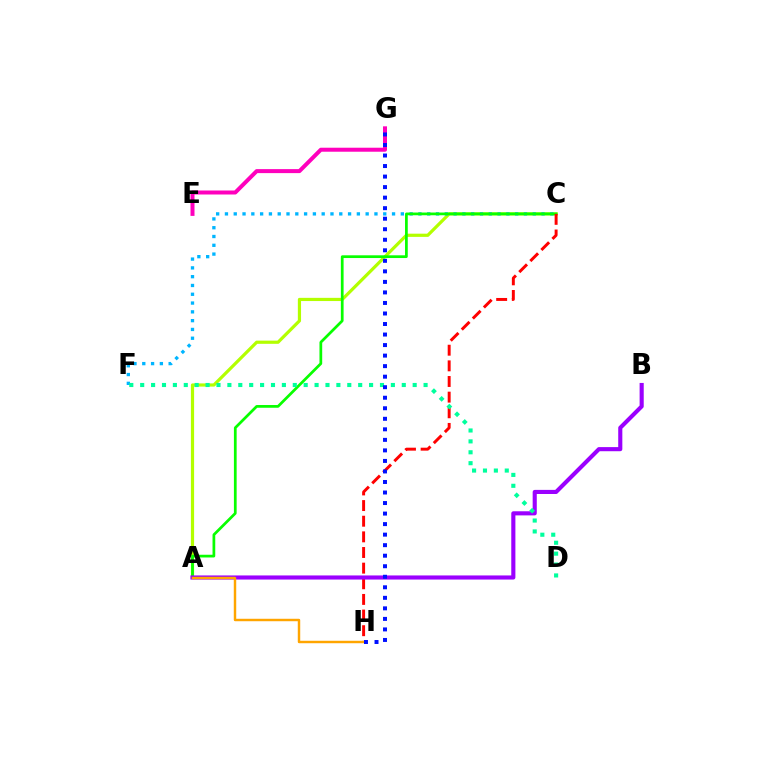{('E', 'G'): [{'color': '#ff00bd', 'line_style': 'solid', 'thickness': 2.88}], ('A', 'C'): [{'color': '#b3ff00', 'line_style': 'solid', 'thickness': 2.3}, {'color': '#08ff00', 'line_style': 'solid', 'thickness': 1.97}], ('C', 'F'): [{'color': '#00b5ff', 'line_style': 'dotted', 'thickness': 2.39}], ('C', 'H'): [{'color': '#ff0000', 'line_style': 'dashed', 'thickness': 2.12}], ('A', 'B'): [{'color': '#9b00ff', 'line_style': 'solid', 'thickness': 2.96}], ('A', 'H'): [{'color': '#ffa500', 'line_style': 'solid', 'thickness': 1.76}], ('D', 'F'): [{'color': '#00ff9d', 'line_style': 'dotted', 'thickness': 2.96}], ('G', 'H'): [{'color': '#0010ff', 'line_style': 'dotted', 'thickness': 2.86}]}